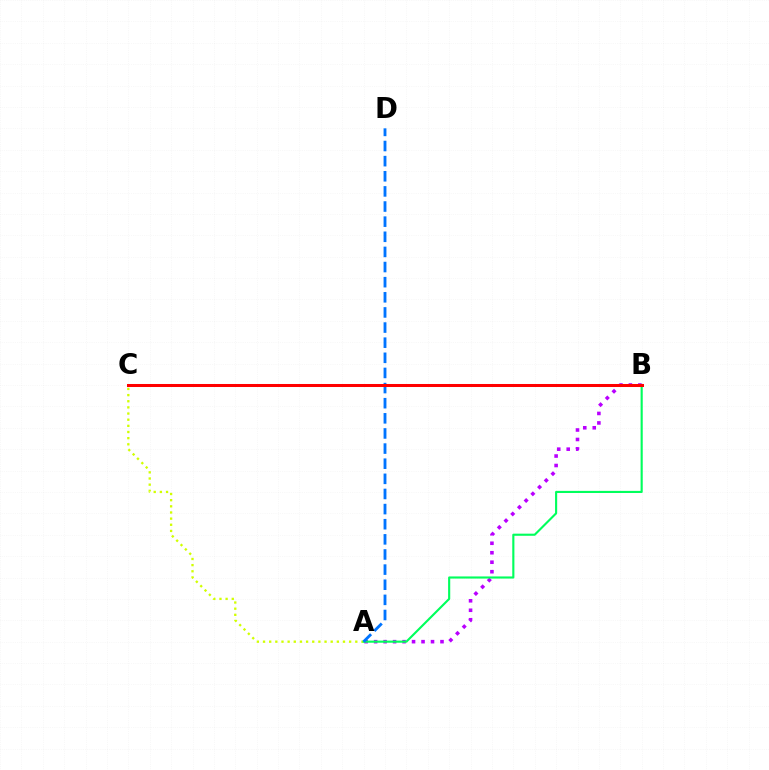{('A', 'B'): [{'color': '#b900ff', 'line_style': 'dotted', 'thickness': 2.58}, {'color': '#00ff5c', 'line_style': 'solid', 'thickness': 1.53}], ('A', 'C'): [{'color': '#d1ff00', 'line_style': 'dotted', 'thickness': 1.67}], ('A', 'D'): [{'color': '#0074ff', 'line_style': 'dashed', 'thickness': 2.06}], ('B', 'C'): [{'color': '#ff0000', 'line_style': 'solid', 'thickness': 2.18}]}